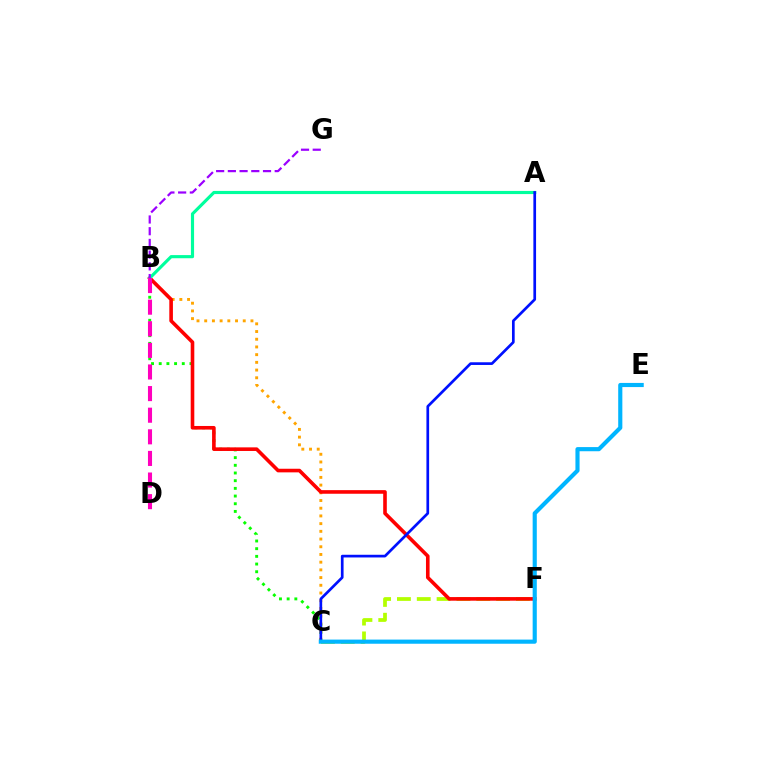{('B', 'C'): [{'color': '#08ff00', 'line_style': 'dotted', 'thickness': 2.09}, {'color': '#ffa500', 'line_style': 'dotted', 'thickness': 2.09}], ('C', 'F'): [{'color': '#b3ff00', 'line_style': 'dashed', 'thickness': 2.69}], ('B', 'F'): [{'color': '#ff0000', 'line_style': 'solid', 'thickness': 2.6}], ('A', 'B'): [{'color': '#00ff9d', 'line_style': 'solid', 'thickness': 2.27}], ('A', 'C'): [{'color': '#0010ff', 'line_style': 'solid', 'thickness': 1.94}], ('C', 'E'): [{'color': '#00b5ff', 'line_style': 'solid', 'thickness': 2.98}], ('B', 'D'): [{'color': '#ff00bd', 'line_style': 'dashed', 'thickness': 2.94}], ('B', 'G'): [{'color': '#9b00ff', 'line_style': 'dashed', 'thickness': 1.59}]}